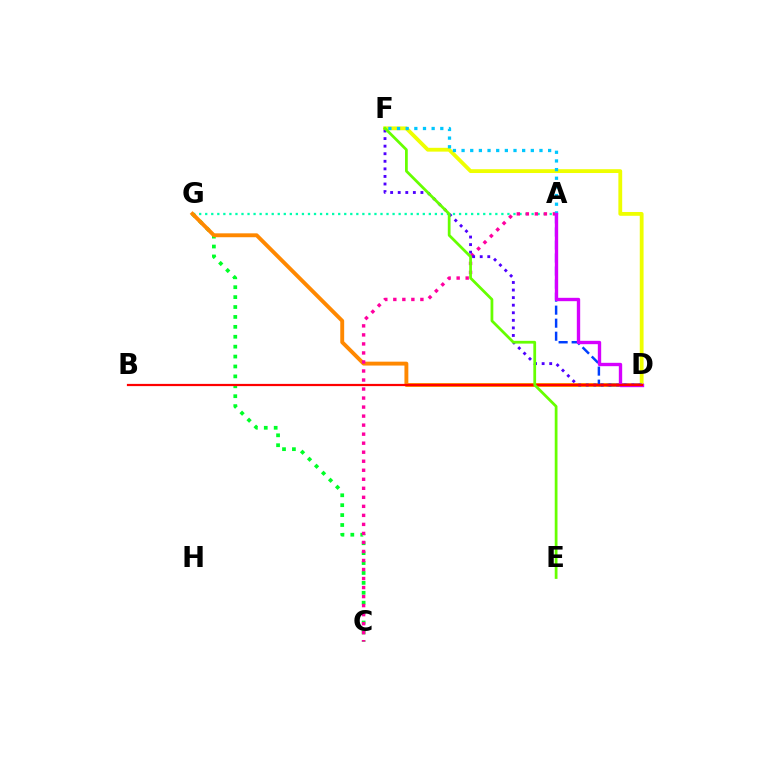{('A', 'G'): [{'color': '#00ffaf', 'line_style': 'dotted', 'thickness': 1.64}], ('C', 'G'): [{'color': '#00ff27', 'line_style': 'dotted', 'thickness': 2.69}], ('D', 'G'): [{'color': '#ff8800', 'line_style': 'solid', 'thickness': 2.8}], ('A', 'C'): [{'color': '#ff00a0', 'line_style': 'dotted', 'thickness': 2.45}], ('D', 'F'): [{'color': '#eeff00', 'line_style': 'solid', 'thickness': 2.75}, {'color': '#4f00ff', 'line_style': 'dotted', 'thickness': 2.06}], ('A', 'D'): [{'color': '#003fff', 'line_style': 'dashed', 'thickness': 1.77}, {'color': '#d600ff', 'line_style': 'solid', 'thickness': 2.42}], ('A', 'F'): [{'color': '#00c7ff', 'line_style': 'dotted', 'thickness': 2.35}], ('B', 'D'): [{'color': '#ff0000', 'line_style': 'solid', 'thickness': 1.59}], ('E', 'F'): [{'color': '#66ff00', 'line_style': 'solid', 'thickness': 1.98}]}